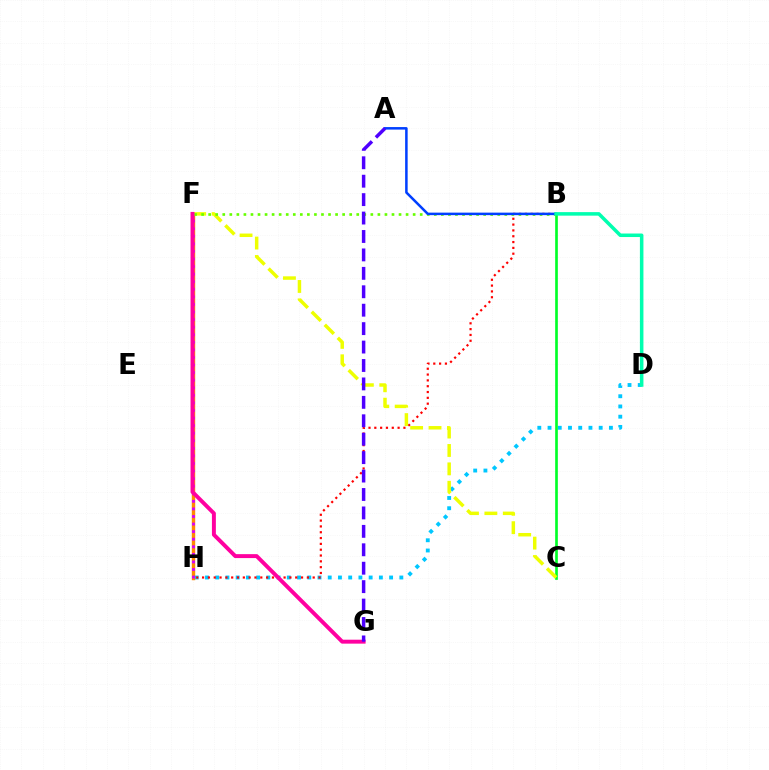{('D', 'H'): [{'color': '#00c7ff', 'line_style': 'dotted', 'thickness': 2.78}], ('B', 'H'): [{'color': '#ff0000', 'line_style': 'dotted', 'thickness': 1.58}], ('B', 'C'): [{'color': '#00ff27', 'line_style': 'solid', 'thickness': 1.92}], ('F', 'H'): [{'color': '#ff8800', 'line_style': 'solid', 'thickness': 2.46}, {'color': '#d600ff', 'line_style': 'dotted', 'thickness': 2.06}], ('C', 'F'): [{'color': '#eeff00', 'line_style': 'dashed', 'thickness': 2.5}], ('B', 'F'): [{'color': '#66ff00', 'line_style': 'dotted', 'thickness': 1.92}], ('F', 'G'): [{'color': '#ff00a0', 'line_style': 'solid', 'thickness': 2.84}], ('A', 'B'): [{'color': '#003fff', 'line_style': 'solid', 'thickness': 1.82}], ('B', 'D'): [{'color': '#00ffaf', 'line_style': 'solid', 'thickness': 2.54}], ('A', 'G'): [{'color': '#4f00ff', 'line_style': 'dashed', 'thickness': 2.5}]}